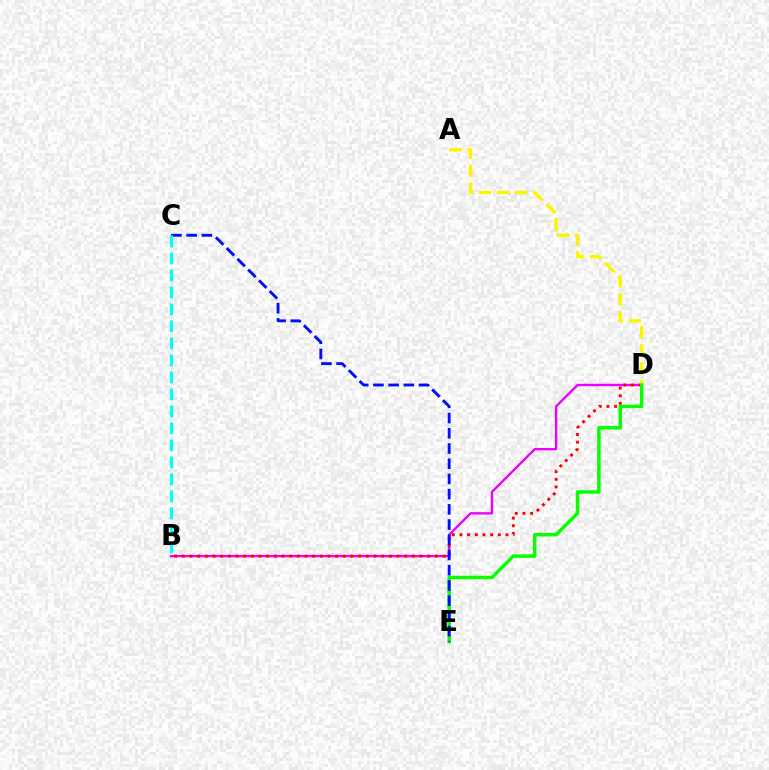{('B', 'D'): [{'color': '#ee00ff', 'line_style': 'solid', 'thickness': 1.7}, {'color': '#ff0000', 'line_style': 'dotted', 'thickness': 2.08}], ('A', 'D'): [{'color': '#fcf500', 'line_style': 'dashed', 'thickness': 2.46}], ('D', 'E'): [{'color': '#08ff00', 'line_style': 'solid', 'thickness': 2.49}], ('C', 'E'): [{'color': '#0010ff', 'line_style': 'dashed', 'thickness': 2.07}], ('B', 'C'): [{'color': '#00fff6', 'line_style': 'dashed', 'thickness': 2.31}]}